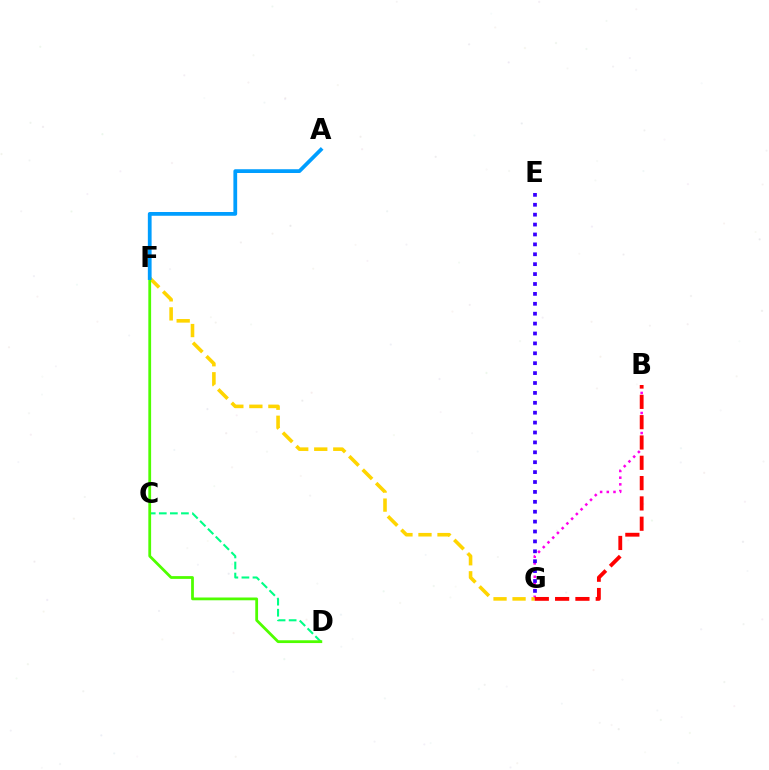{('C', 'D'): [{'color': '#00ff86', 'line_style': 'dashed', 'thickness': 1.5}], ('B', 'G'): [{'color': '#ff00ed', 'line_style': 'dotted', 'thickness': 1.82}, {'color': '#ff0000', 'line_style': 'dashed', 'thickness': 2.76}], ('F', 'G'): [{'color': '#ffd500', 'line_style': 'dashed', 'thickness': 2.58}], ('D', 'F'): [{'color': '#4fff00', 'line_style': 'solid', 'thickness': 2.0}], ('A', 'F'): [{'color': '#009eff', 'line_style': 'solid', 'thickness': 2.71}], ('E', 'G'): [{'color': '#3700ff', 'line_style': 'dotted', 'thickness': 2.69}]}